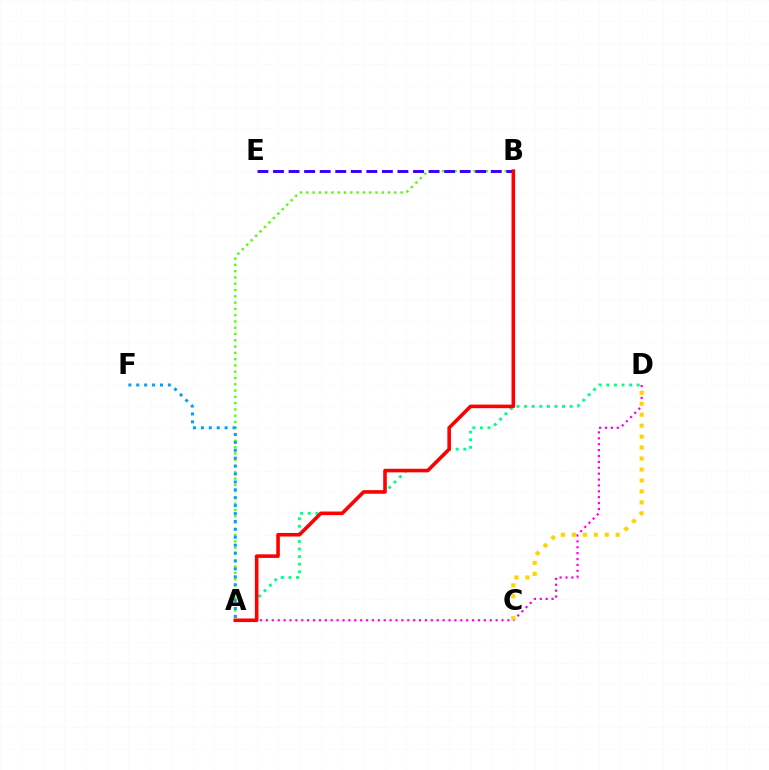{('A', 'B'): [{'color': '#4fff00', 'line_style': 'dotted', 'thickness': 1.71}, {'color': '#ff0000', 'line_style': 'solid', 'thickness': 2.58}], ('A', 'D'): [{'color': '#ff00ed', 'line_style': 'dotted', 'thickness': 1.6}, {'color': '#00ff86', 'line_style': 'dotted', 'thickness': 2.06}], ('B', 'E'): [{'color': '#3700ff', 'line_style': 'dashed', 'thickness': 2.11}], ('A', 'F'): [{'color': '#009eff', 'line_style': 'dotted', 'thickness': 2.15}], ('C', 'D'): [{'color': '#ffd500', 'line_style': 'dotted', 'thickness': 2.98}]}